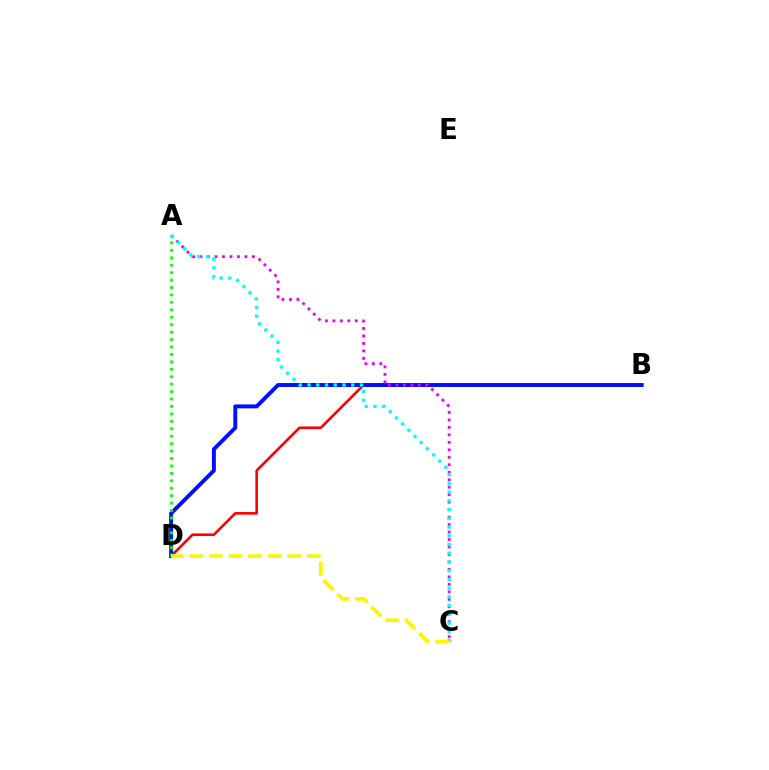{('B', 'D'): [{'color': '#ff0000', 'line_style': 'solid', 'thickness': 1.89}, {'color': '#0010ff', 'line_style': 'solid', 'thickness': 2.83}], ('A', 'C'): [{'color': '#ee00ff', 'line_style': 'dotted', 'thickness': 2.03}, {'color': '#00fff6', 'line_style': 'dotted', 'thickness': 2.37}], ('A', 'D'): [{'color': '#08ff00', 'line_style': 'dotted', 'thickness': 2.02}], ('C', 'D'): [{'color': '#fcf500', 'line_style': 'dashed', 'thickness': 2.66}]}